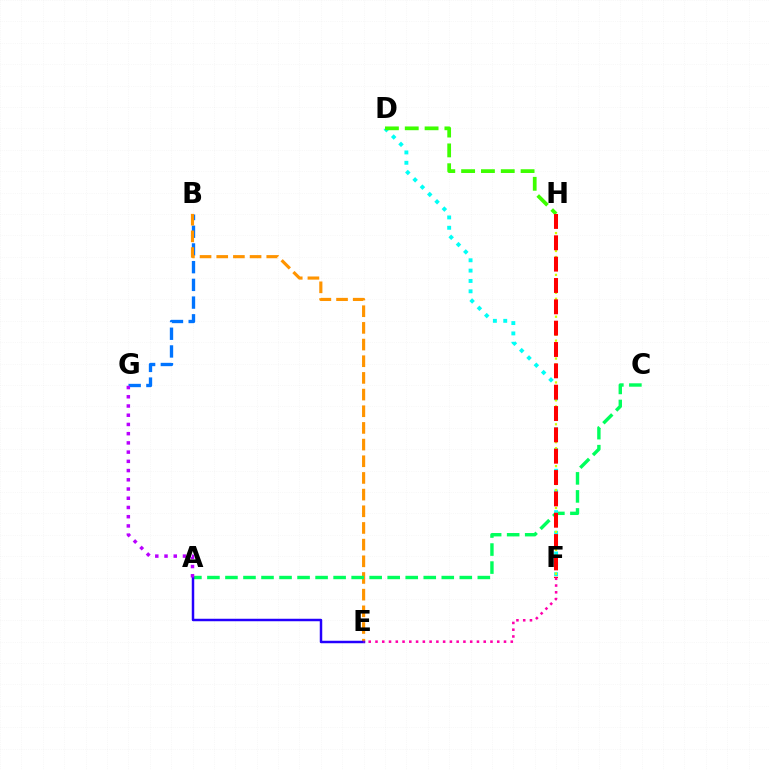{('B', 'G'): [{'color': '#0074ff', 'line_style': 'dashed', 'thickness': 2.41}], ('B', 'E'): [{'color': '#ff9400', 'line_style': 'dashed', 'thickness': 2.26}], ('A', 'C'): [{'color': '#00ff5c', 'line_style': 'dashed', 'thickness': 2.45}], ('D', 'F'): [{'color': '#00fff6', 'line_style': 'dotted', 'thickness': 2.81}], ('D', 'H'): [{'color': '#3dff00', 'line_style': 'dashed', 'thickness': 2.69}], ('A', 'E'): [{'color': '#2500ff', 'line_style': 'solid', 'thickness': 1.79}], ('F', 'H'): [{'color': '#d1ff00', 'line_style': 'dotted', 'thickness': 1.62}, {'color': '#ff0000', 'line_style': 'dashed', 'thickness': 2.9}], ('A', 'G'): [{'color': '#b900ff', 'line_style': 'dotted', 'thickness': 2.51}], ('E', 'F'): [{'color': '#ff00ac', 'line_style': 'dotted', 'thickness': 1.84}]}